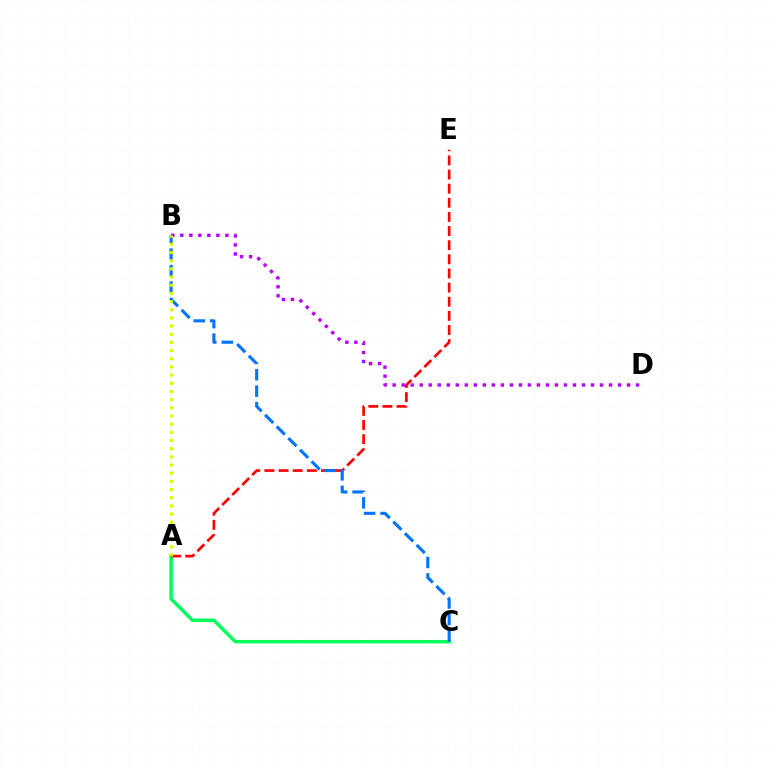{('B', 'D'): [{'color': '#b900ff', 'line_style': 'dotted', 'thickness': 2.45}], ('A', 'C'): [{'color': '#00ff5c', 'line_style': 'solid', 'thickness': 2.49}], ('A', 'E'): [{'color': '#ff0000', 'line_style': 'dashed', 'thickness': 1.92}], ('B', 'C'): [{'color': '#0074ff', 'line_style': 'dashed', 'thickness': 2.24}], ('A', 'B'): [{'color': '#d1ff00', 'line_style': 'dotted', 'thickness': 2.22}]}